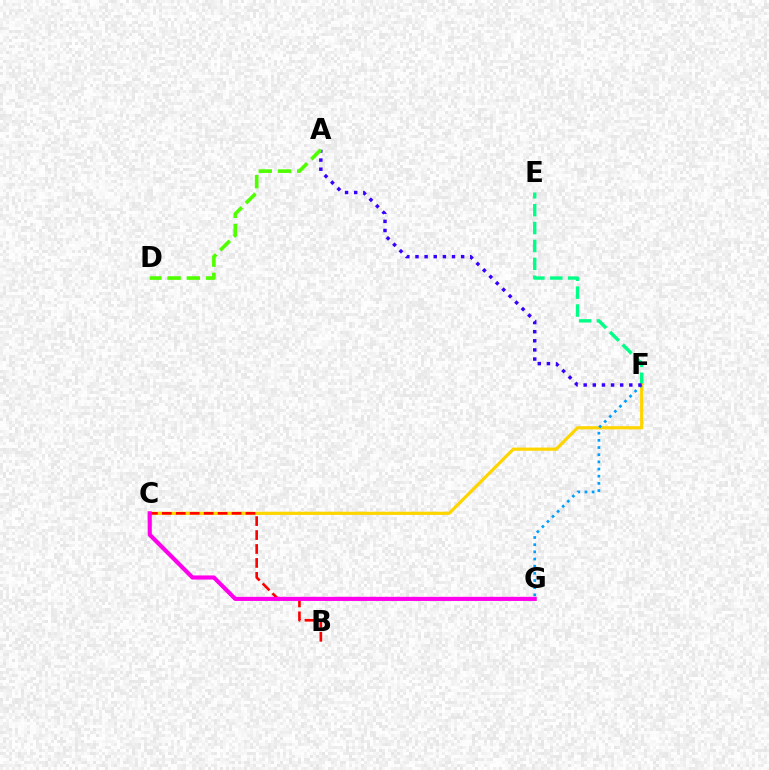{('E', 'F'): [{'color': '#00ff86', 'line_style': 'dashed', 'thickness': 2.43}], ('C', 'F'): [{'color': '#ffd500', 'line_style': 'solid', 'thickness': 2.3}], ('F', 'G'): [{'color': '#009eff', 'line_style': 'dotted', 'thickness': 1.95}], ('B', 'C'): [{'color': '#ff0000', 'line_style': 'dashed', 'thickness': 1.89}], ('C', 'G'): [{'color': '#ff00ed', 'line_style': 'solid', 'thickness': 2.98}], ('A', 'F'): [{'color': '#3700ff', 'line_style': 'dotted', 'thickness': 2.48}], ('A', 'D'): [{'color': '#4fff00', 'line_style': 'dashed', 'thickness': 2.61}]}